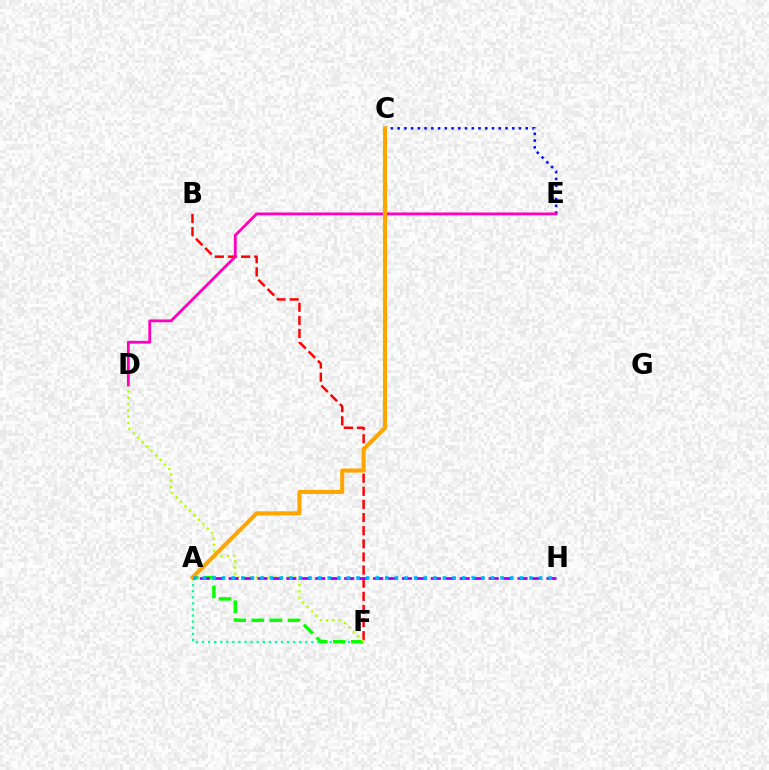{('A', 'F'): [{'color': '#00ff9d', 'line_style': 'dotted', 'thickness': 1.65}, {'color': '#08ff00', 'line_style': 'dashed', 'thickness': 2.45}], ('C', 'E'): [{'color': '#0010ff', 'line_style': 'dotted', 'thickness': 1.83}], ('B', 'F'): [{'color': '#ff0000', 'line_style': 'dashed', 'thickness': 1.78}], ('D', 'F'): [{'color': '#b3ff00', 'line_style': 'dotted', 'thickness': 1.71}], ('D', 'E'): [{'color': '#ff00bd', 'line_style': 'solid', 'thickness': 2.02}], ('A', 'H'): [{'color': '#9b00ff', 'line_style': 'dashed', 'thickness': 1.96}, {'color': '#00b5ff', 'line_style': 'dotted', 'thickness': 2.61}], ('A', 'C'): [{'color': '#ffa500', 'line_style': 'solid', 'thickness': 2.93}]}